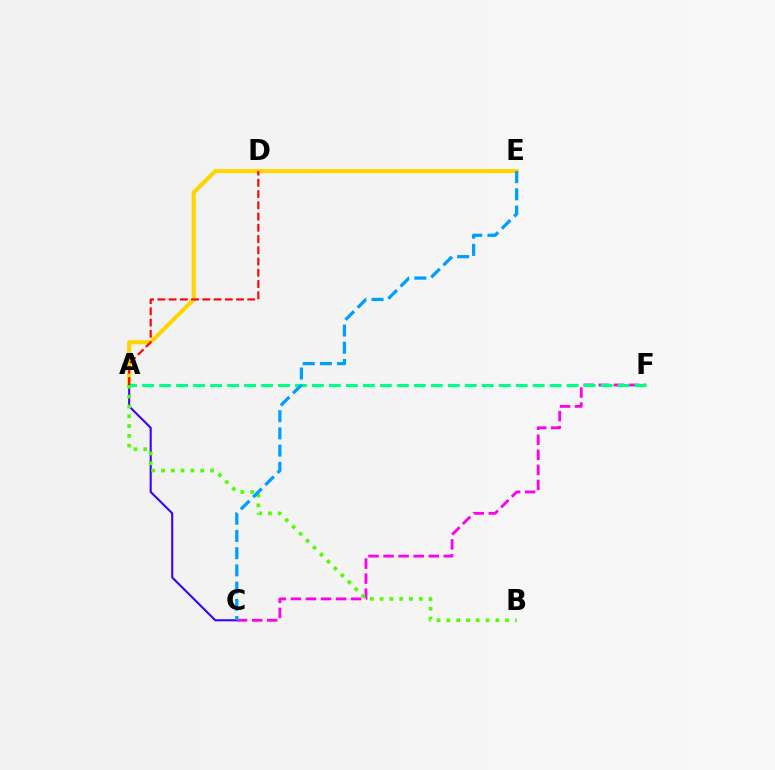{('A', 'E'): [{'color': '#ffd500', 'line_style': 'solid', 'thickness': 2.93}], ('A', 'C'): [{'color': '#3700ff', 'line_style': 'solid', 'thickness': 1.5}], ('C', 'F'): [{'color': '#ff00ed', 'line_style': 'dashed', 'thickness': 2.04}], ('A', 'B'): [{'color': '#4fff00', 'line_style': 'dotted', 'thickness': 2.66}], ('A', 'F'): [{'color': '#00ff86', 'line_style': 'dashed', 'thickness': 2.31}], ('A', 'D'): [{'color': '#ff0000', 'line_style': 'dashed', 'thickness': 1.53}], ('C', 'E'): [{'color': '#009eff', 'line_style': 'dashed', 'thickness': 2.34}]}